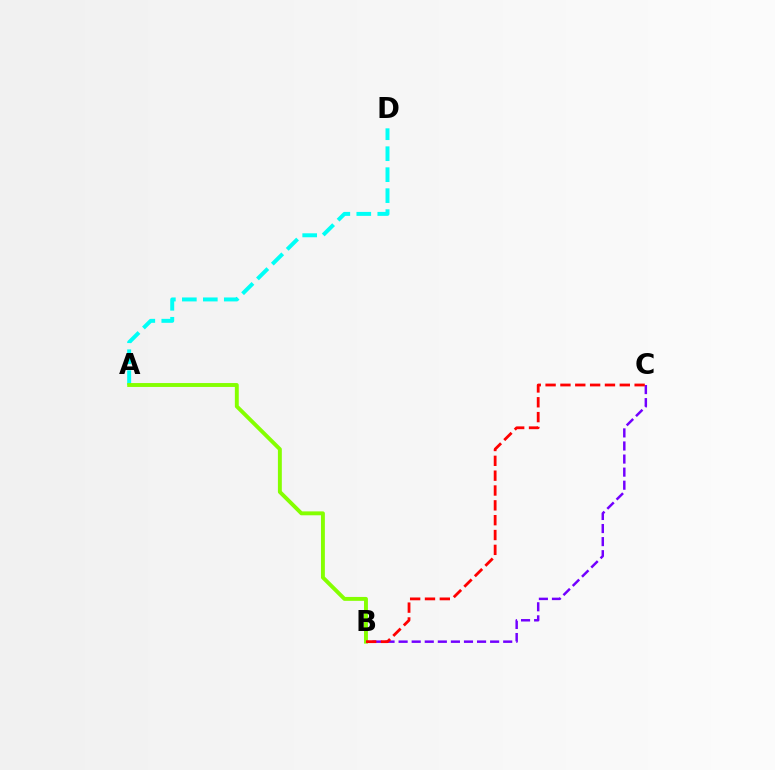{('B', 'C'): [{'color': '#7200ff', 'line_style': 'dashed', 'thickness': 1.78}, {'color': '#ff0000', 'line_style': 'dashed', 'thickness': 2.02}], ('A', 'D'): [{'color': '#00fff6', 'line_style': 'dashed', 'thickness': 2.85}], ('A', 'B'): [{'color': '#84ff00', 'line_style': 'solid', 'thickness': 2.81}]}